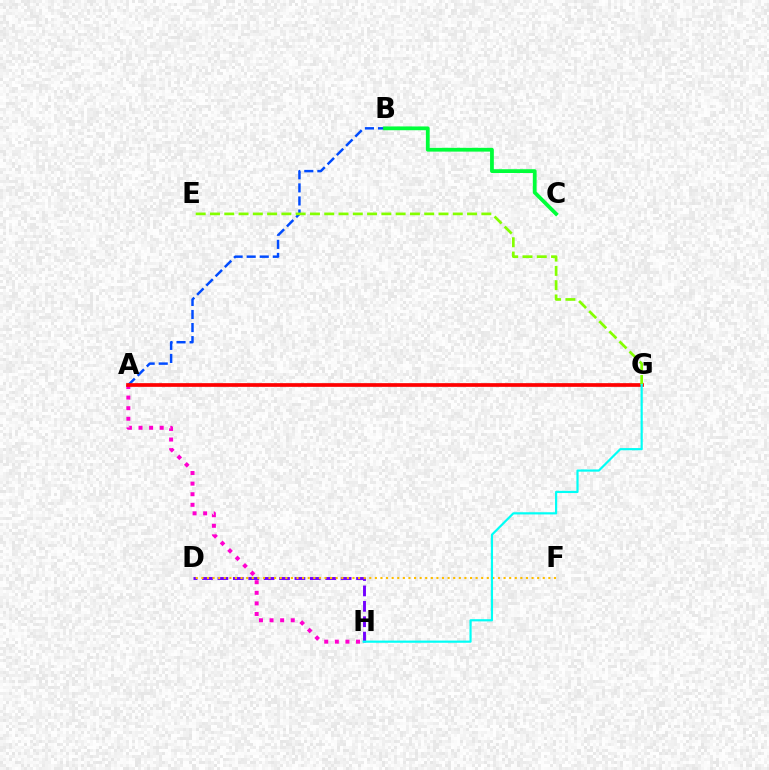{('A', 'B'): [{'color': '#004bff', 'line_style': 'dashed', 'thickness': 1.77}], ('A', 'H'): [{'color': '#ff00cf', 'line_style': 'dotted', 'thickness': 2.88}], ('A', 'G'): [{'color': '#ff0000', 'line_style': 'solid', 'thickness': 2.66}], ('D', 'H'): [{'color': '#7200ff', 'line_style': 'dashed', 'thickness': 2.09}], ('E', 'G'): [{'color': '#84ff00', 'line_style': 'dashed', 'thickness': 1.94}], ('B', 'C'): [{'color': '#00ff39', 'line_style': 'solid', 'thickness': 2.72}], ('D', 'F'): [{'color': '#ffbd00', 'line_style': 'dotted', 'thickness': 1.52}], ('G', 'H'): [{'color': '#00fff6', 'line_style': 'solid', 'thickness': 1.57}]}